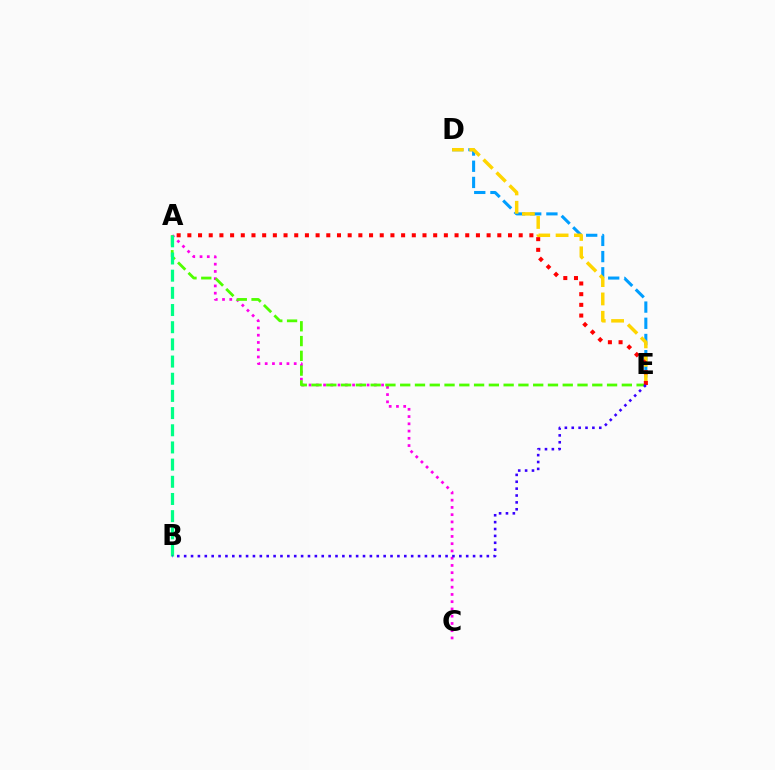{('D', 'E'): [{'color': '#009eff', 'line_style': 'dashed', 'thickness': 2.2}, {'color': '#ffd500', 'line_style': 'dashed', 'thickness': 2.49}], ('A', 'C'): [{'color': '#ff00ed', 'line_style': 'dotted', 'thickness': 1.97}], ('A', 'E'): [{'color': '#4fff00', 'line_style': 'dashed', 'thickness': 2.01}, {'color': '#ff0000', 'line_style': 'dotted', 'thickness': 2.9}], ('A', 'B'): [{'color': '#00ff86', 'line_style': 'dashed', 'thickness': 2.33}], ('B', 'E'): [{'color': '#3700ff', 'line_style': 'dotted', 'thickness': 1.87}]}